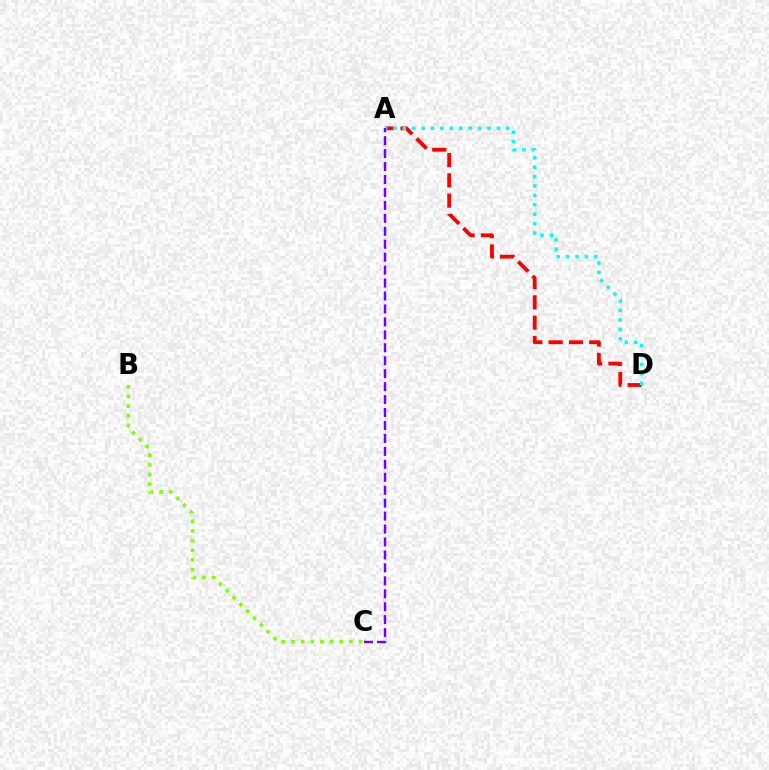{('A', 'D'): [{'color': '#ff0000', 'line_style': 'dashed', 'thickness': 2.75}, {'color': '#00fff6', 'line_style': 'dotted', 'thickness': 2.56}], ('A', 'C'): [{'color': '#7200ff', 'line_style': 'dashed', 'thickness': 1.76}], ('B', 'C'): [{'color': '#84ff00', 'line_style': 'dotted', 'thickness': 2.62}]}